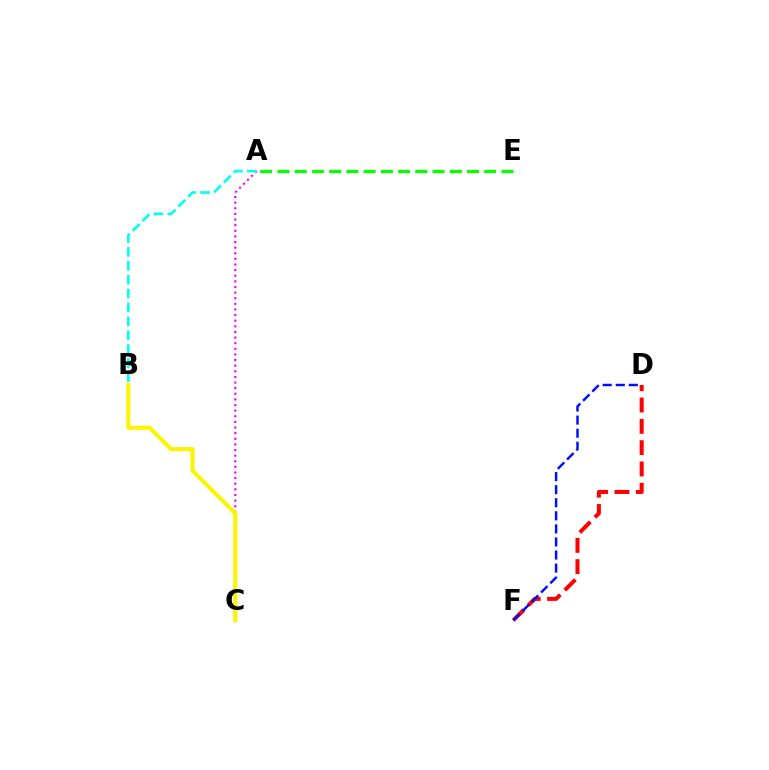{('A', 'C'): [{'color': '#ee00ff', 'line_style': 'dotted', 'thickness': 1.53}], ('A', 'B'): [{'color': '#00fff6', 'line_style': 'dashed', 'thickness': 1.89}], ('D', 'F'): [{'color': '#ff0000', 'line_style': 'dashed', 'thickness': 2.9}, {'color': '#0010ff', 'line_style': 'dashed', 'thickness': 1.78}], ('B', 'C'): [{'color': '#fcf500', 'line_style': 'solid', 'thickness': 2.93}], ('A', 'E'): [{'color': '#08ff00', 'line_style': 'dashed', 'thickness': 2.34}]}